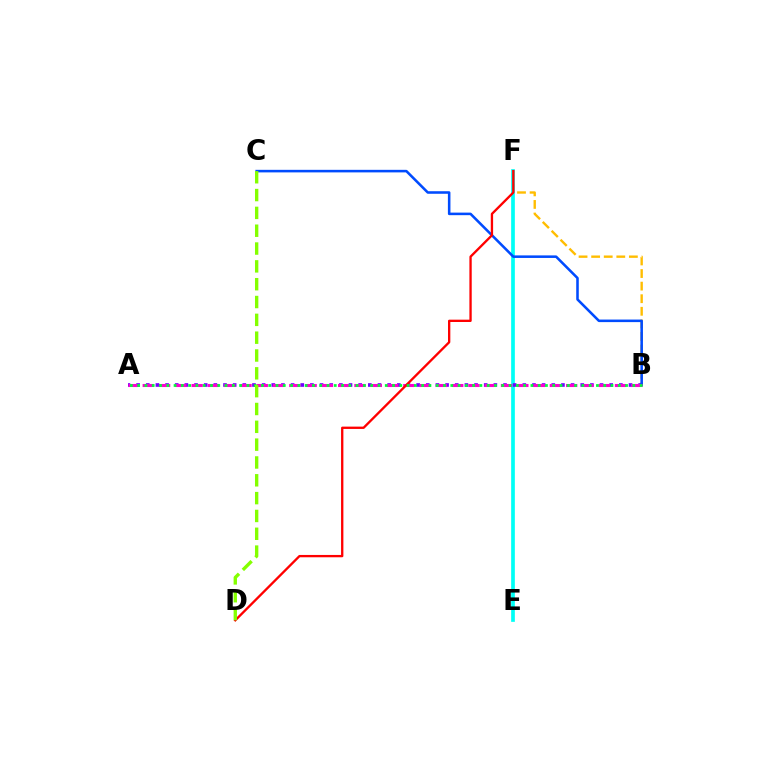{('B', 'F'): [{'color': '#ffbd00', 'line_style': 'dashed', 'thickness': 1.71}], ('E', 'F'): [{'color': '#00fff6', 'line_style': 'solid', 'thickness': 2.66}], ('A', 'B'): [{'color': '#7200ff', 'line_style': 'dotted', 'thickness': 2.62}, {'color': '#ff00cf', 'line_style': 'dashed', 'thickness': 2.21}, {'color': '#00ff39', 'line_style': 'dotted', 'thickness': 1.98}], ('B', 'C'): [{'color': '#004bff', 'line_style': 'solid', 'thickness': 1.84}], ('D', 'F'): [{'color': '#ff0000', 'line_style': 'solid', 'thickness': 1.67}], ('C', 'D'): [{'color': '#84ff00', 'line_style': 'dashed', 'thickness': 2.42}]}